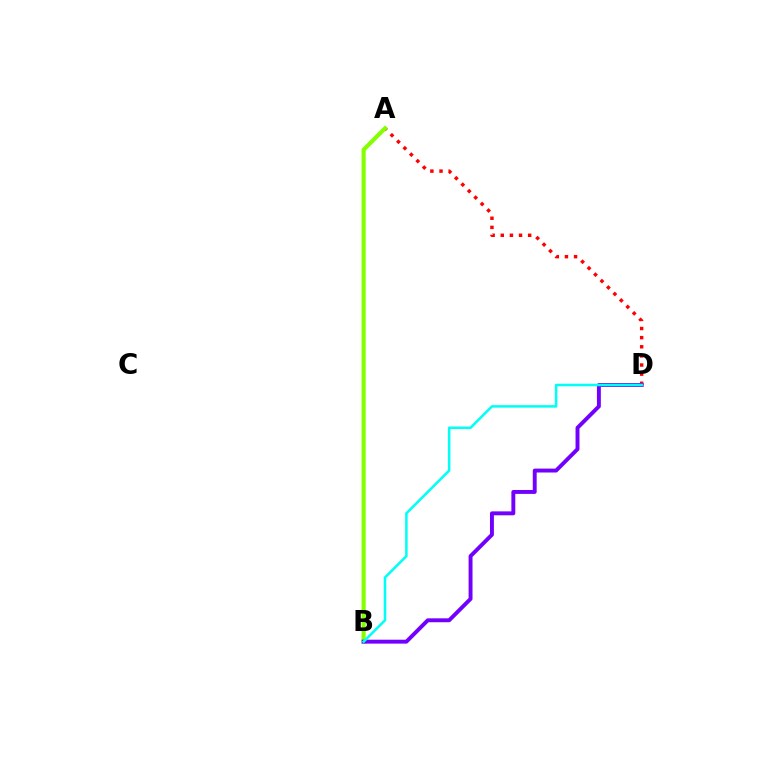{('A', 'D'): [{'color': '#ff0000', 'line_style': 'dotted', 'thickness': 2.48}], ('A', 'B'): [{'color': '#84ff00', 'line_style': 'solid', 'thickness': 2.97}], ('B', 'D'): [{'color': '#7200ff', 'line_style': 'solid', 'thickness': 2.81}, {'color': '#00fff6', 'line_style': 'solid', 'thickness': 1.82}]}